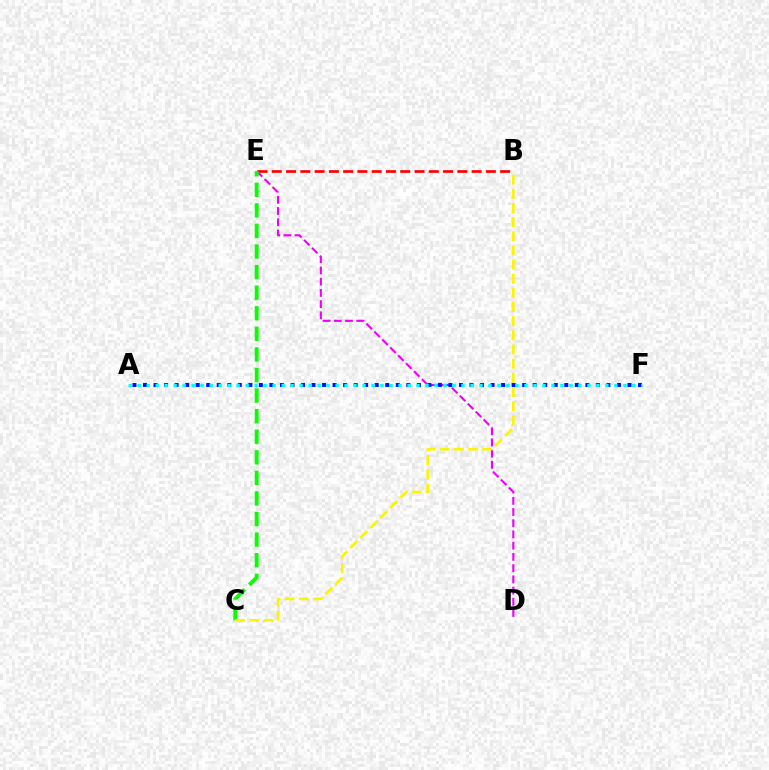{('B', 'E'): [{'color': '#ff0000', 'line_style': 'dashed', 'thickness': 1.94}], ('D', 'E'): [{'color': '#ee00ff', 'line_style': 'dashed', 'thickness': 1.52}], ('A', 'F'): [{'color': '#0010ff', 'line_style': 'dotted', 'thickness': 2.86}, {'color': '#00fff6', 'line_style': 'dotted', 'thickness': 2.44}], ('C', 'E'): [{'color': '#08ff00', 'line_style': 'dashed', 'thickness': 2.8}], ('B', 'C'): [{'color': '#fcf500', 'line_style': 'dashed', 'thickness': 1.92}]}